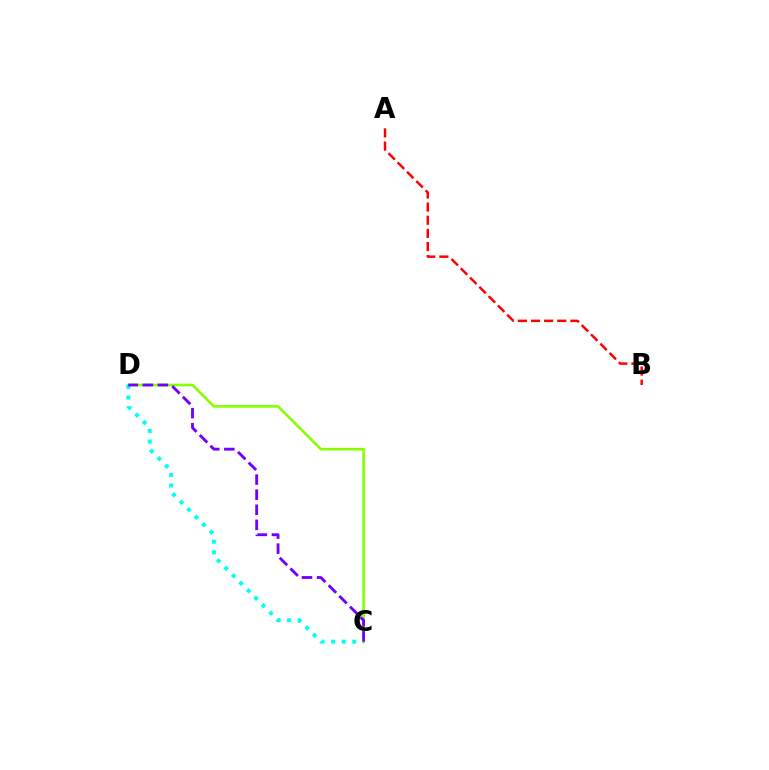{('C', 'D'): [{'color': '#84ff00', 'line_style': 'solid', 'thickness': 1.89}, {'color': '#00fff6', 'line_style': 'dotted', 'thickness': 2.87}, {'color': '#7200ff', 'line_style': 'dashed', 'thickness': 2.05}], ('A', 'B'): [{'color': '#ff0000', 'line_style': 'dashed', 'thickness': 1.78}]}